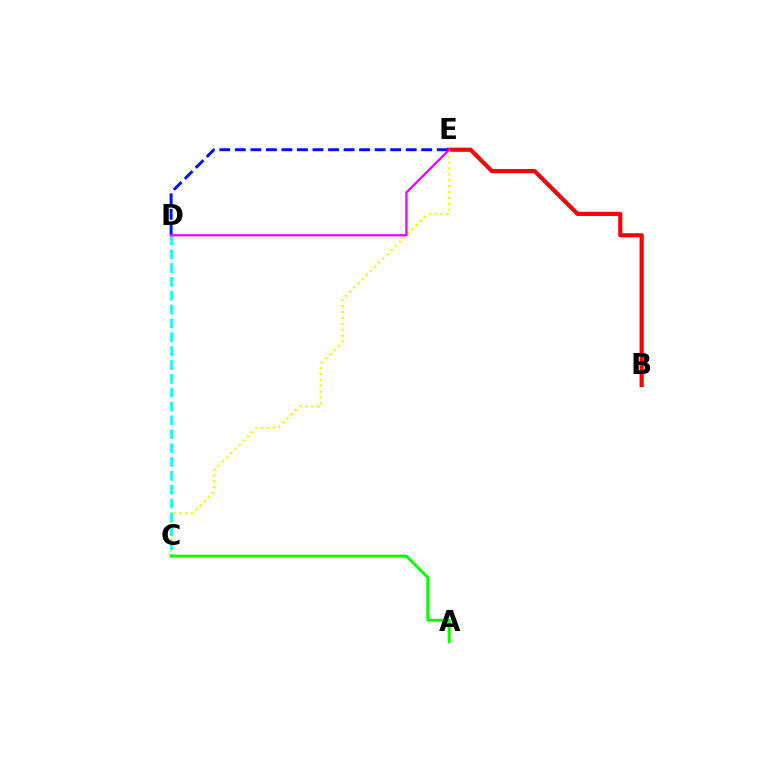{('B', 'E'): [{'color': '#ff0000', 'line_style': 'solid', 'thickness': 2.99}], ('C', 'E'): [{'color': '#fcf500', 'line_style': 'dotted', 'thickness': 1.6}], ('C', 'D'): [{'color': '#00fff6', 'line_style': 'dashed', 'thickness': 1.88}], ('D', 'E'): [{'color': '#0010ff', 'line_style': 'dashed', 'thickness': 2.11}, {'color': '#ee00ff', 'line_style': 'solid', 'thickness': 1.61}], ('A', 'C'): [{'color': '#08ff00', 'line_style': 'solid', 'thickness': 2.1}]}